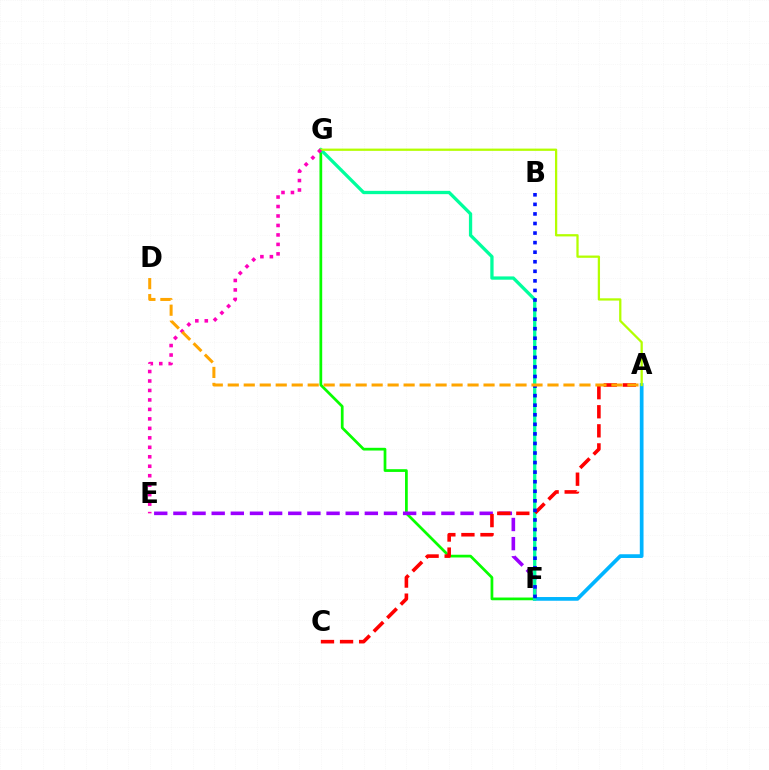{('F', 'G'): [{'color': '#08ff00', 'line_style': 'solid', 'thickness': 1.97}, {'color': '#00ff9d', 'line_style': 'solid', 'thickness': 2.37}], ('E', 'F'): [{'color': '#9b00ff', 'line_style': 'dashed', 'thickness': 2.6}], ('A', 'F'): [{'color': '#00b5ff', 'line_style': 'solid', 'thickness': 2.68}], ('A', 'G'): [{'color': '#b3ff00', 'line_style': 'solid', 'thickness': 1.63}], ('A', 'C'): [{'color': '#ff0000', 'line_style': 'dashed', 'thickness': 2.59}], ('E', 'G'): [{'color': '#ff00bd', 'line_style': 'dotted', 'thickness': 2.57}], ('B', 'F'): [{'color': '#0010ff', 'line_style': 'dotted', 'thickness': 2.6}], ('A', 'D'): [{'color': '#ffa500', 'line_style': 'dashed', 'thickness': 2.17}]}